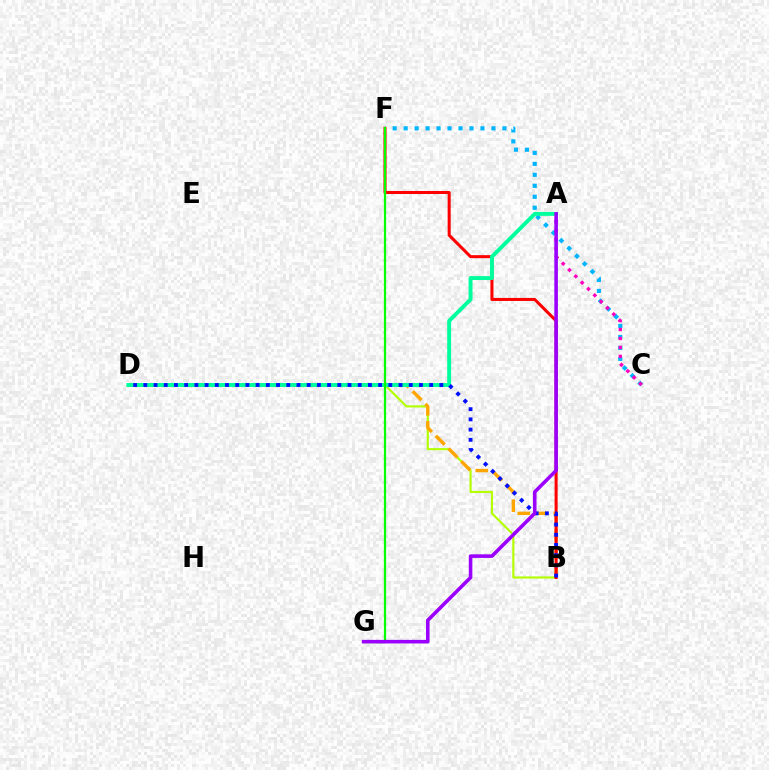{('C', 'F'): [{'color': '#00b5ff', 'line_style': 'dotted', 'thickness': 2.98}], ('B', 'D'): [{'color': '#b3ff00', 'line_style': 'solid', 'thickness': 1.54}, {'color': '#ffa500', 'line_style': 'dashed', 'thickness': 2.45}, {'color': '#0010ff', 'line_style': 'dotted', 'thickness': 2.77}], ('A', 'C'): [{'color': '#ff00bd', 'line_style': 'dotted', 'thickness': 2.43}], ('B', 'F'): [{'color': '#ff0000', 'line_style': 'solid', 'thickness': 2.19}], ('A', 'D'): [{'color': '#00ff9d', 'line_style': 'solid', 'thickness': 2.83}], ('F', 'G'): [{'color': '#08ff00', 'line_style': 'solid', 'thickness': 1.62}], ('A', 'G'): [{'color': '#9b00ff', 'line_style': 'solid', 'thickness': 2.57}]}